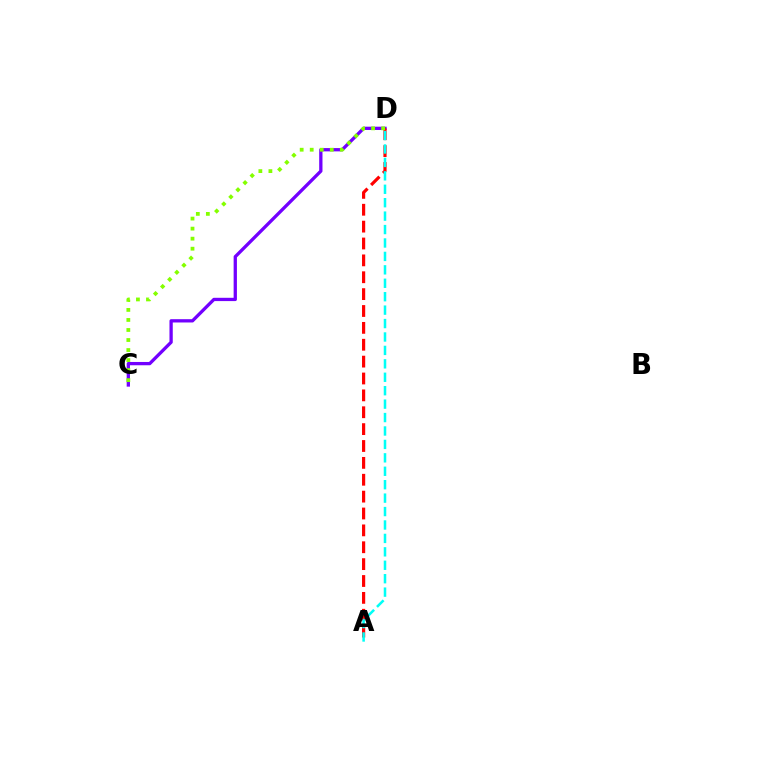{('C', 'D'): [{'color': '#7200ff', 'line_style': 'solid', 'thickness': 2.37}, {'color': '#84ff00', 'line_style': 'dotted', 'thickness': 2.73}], ('A', 'D'): [{'color': '#ff0000', 'line_style': 'dashed', 'thickness': 2.29}, {'color': '#00fff6', 'line_style': 'dashed', 'thickness': 1.82}]}